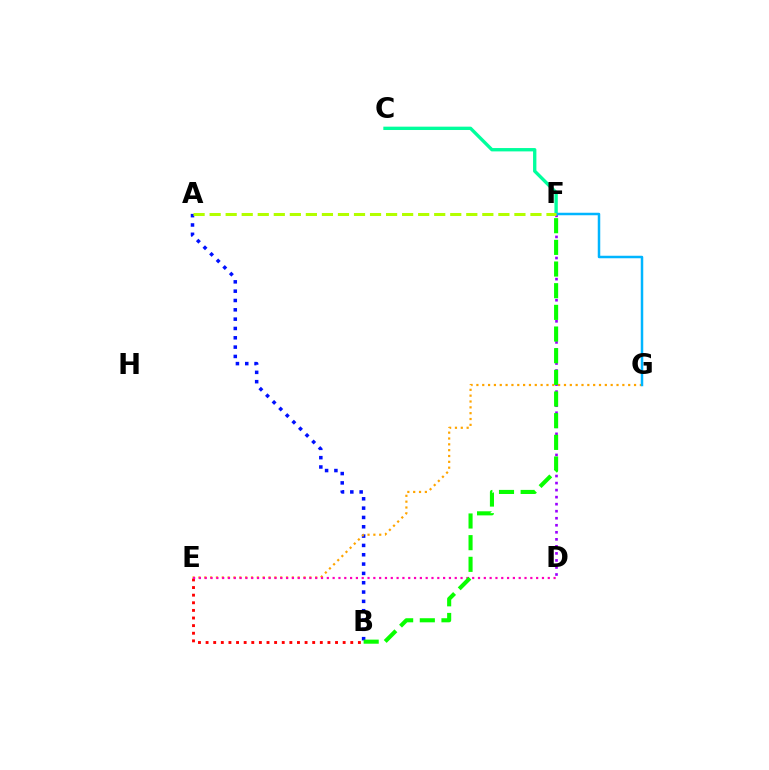{('C', 'F'): [{'color': '#00ff9d', 'line_style': 'solid', 'thickness': 2.41}], ('B', 'E'): [{'color': '#ff0000', 'line_style': 'dotted', 'thickness': 2.07}], ('A', 'B'): [{'color': '#0010ff', 'line_style': 'dotted', 'thickness': 2.53}], ('E', 'G'): [{'color': '#ffa500', 'line_style': 'dotted', 'thickness': 1.59}], ('D', 'F'): [{'color': '#9b00ff', 'line_style': 'dotted', 'thickness': 1.91}], ('D', 'E'): [{'color': '#ff00bd', 'line_style': 'dotted', 'thickness': 1.58}], ('F', 'G'): [{'color': '#00b5ff', 'line_style': 'solid', 'thickness': 1.8}], ('A', 'F'): [{'color': '#b3ff00', 'line_style': 'dashed', 'thickness': 2.18}], ('B', 'F'): [{'color': '#08ff00', 'line_style': 'dashed', 'thickness': 2.94}]}